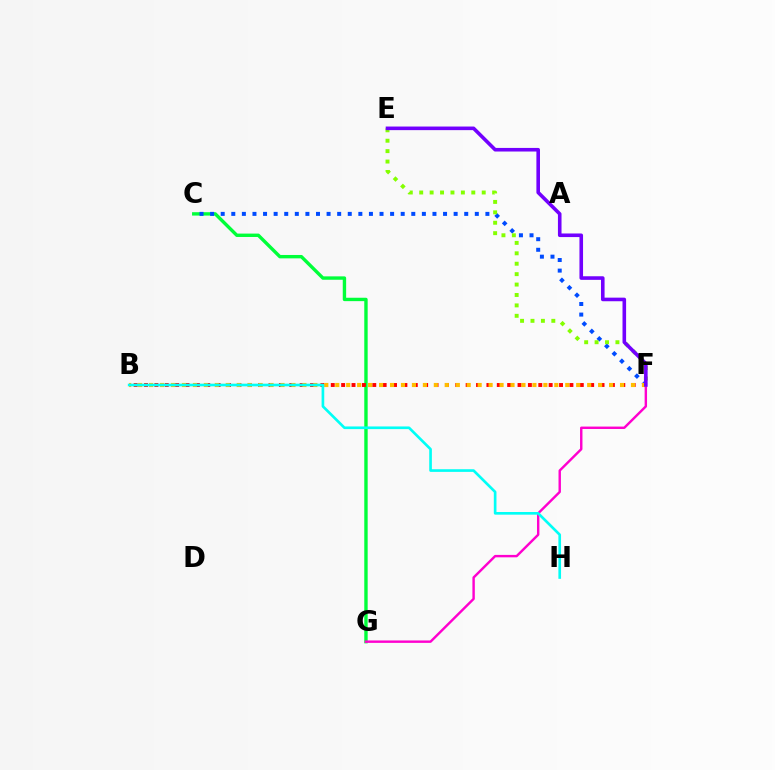{('C', 'G'): [{'color': '#00ff39', 'line_style': 'solid', 'thickness': 2.44}], ('F', 'G'): [{'color': '#ff00cf', 'line_style': 'solid', 'thickness': 1.74}], ('B', 'F'): [{'color': '#ff0000', 'line_style': 'dotted', 'thickness': 2.82}, {'color': '#ffbd00', 'line_style': 'dotted', 'thickness': 2.98}], ('C', 'F'): [{'color': '#004bff', 'line_style': 'dotted', 'thickness': 2.88}], ('E', 'F'): [{'color': '#84ff00', 'line_style': 'dotted', 'thickness': 2.83}, {'color': '#7200ff', 'line_style': 'solid', 'thickness': 2.59}], ('B', 'H'): [{'color': '#00fff6', 'line_style': 'solid', 'thickness': 1.91}]}